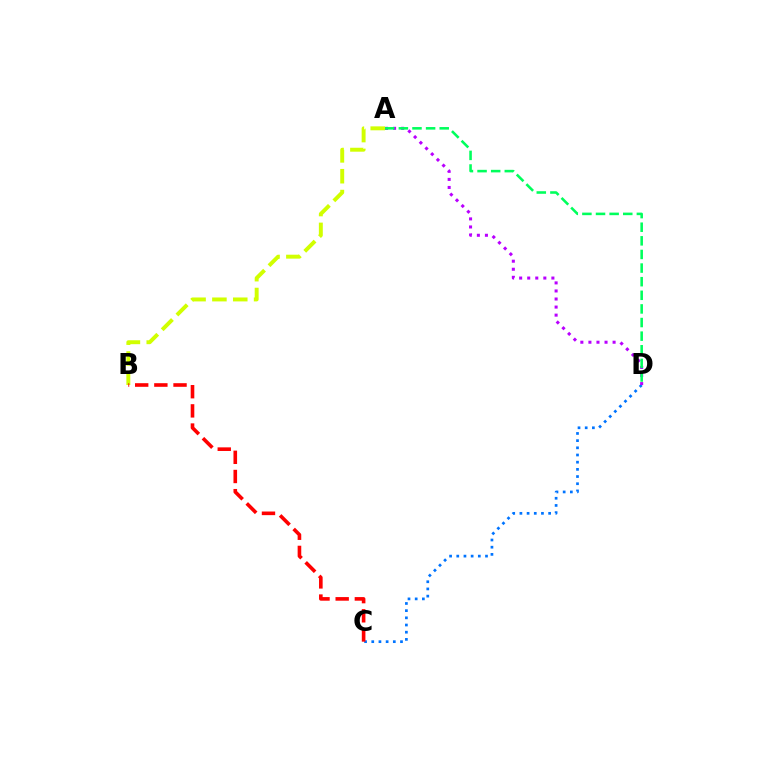{('C', 'D'): [{'color': '#0074ff', 'line_style': 'dotted', 'thickness': 1.95}], ('A', 'D'): [{'color': '#b900ff', 'line_style': 'dotted', 'thickness': 2.19}, {'color': '#00ff5c', 'line_style': 'dashed', 'thickness': 1.85}], ('A', 'B'): [{'color': '#d1ff00', 'line_style': 'dashed', 'thickness': 2.83}], ('B', 'C'): [{'color': '#ff0000', 'line_style': 'dashed', 'thickness': 2.6}]}